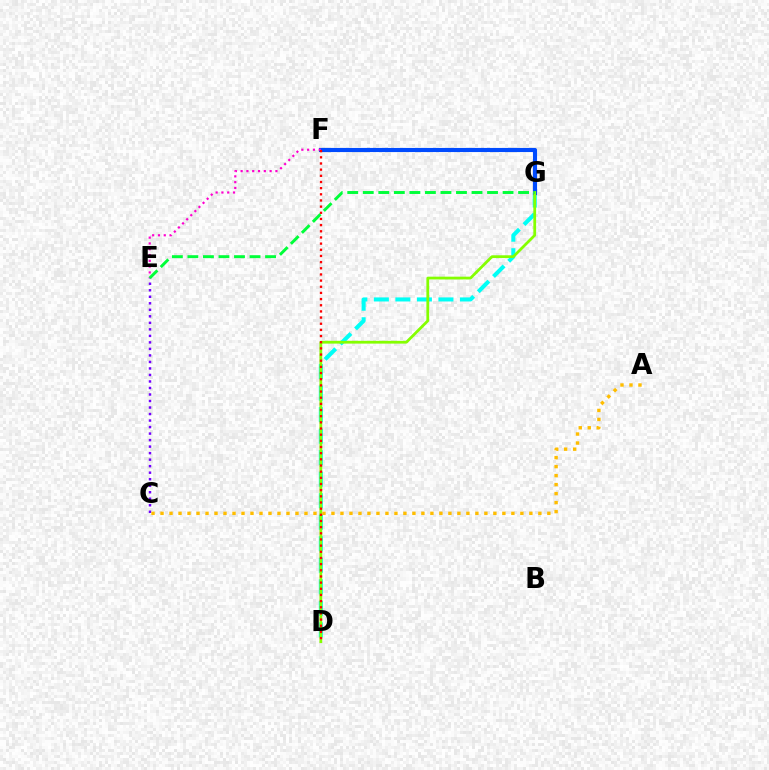{('C', 'E'): [{'color': '#7200ff', 'line_style': 'dotted', 'thickness': 1.77}], ('D', 'G'): [{'color': '#00fff6', 'line_style': 'dashed', 'thickness': 2.92}, {'color': '#84ff00', 'line_style': 'solid', 'thickness': 1.99}], ('F', 'G'): [{'color': '#004bff', 'line_style': 'solid', 'thickness': 2.97}], ('A', 'C'): [{'color': '#ffbd00', 'line_style': 'dotted', 'thickness': 2.44}], ('E', 'F'): [{'color': '#ff00cf', 'line_style': 'dotted', 'thickness': 1.58}], ('D', 'F'): [{'color': '#ff0000', 'line_style': 'dotted', 'thickness': 1.67}], ('E', 'G'): [{'color': '#00ff39', 'line_style': 'dashed', 'thickness': 2.11}]}